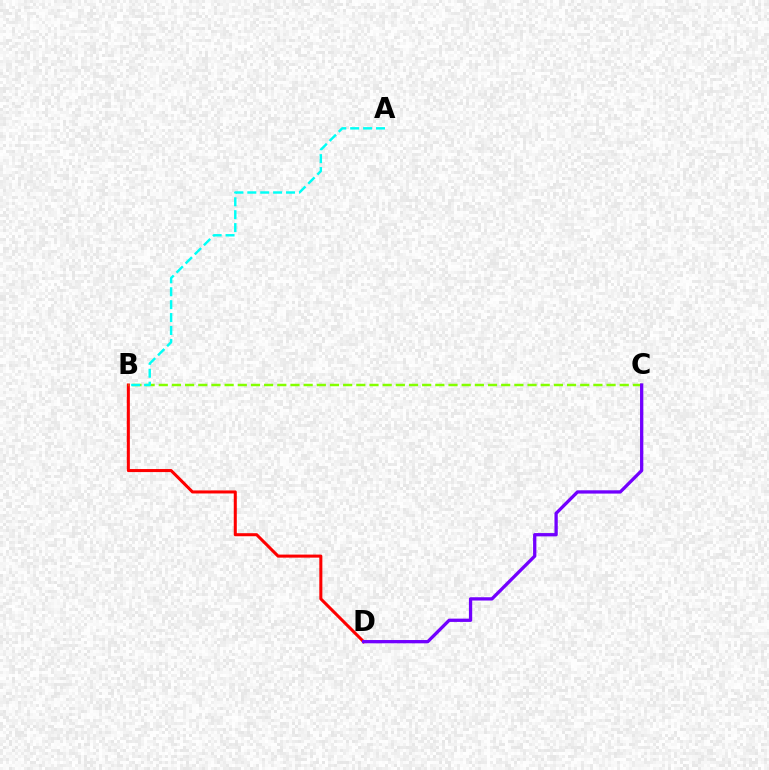{('B', 'D'): [{'color': '#ff0000', 'line_style': 'solid', 'thickness': 2.19}], ('B', 'C'): [{'color': '#84ff00', 'line_style': 'dashed', 'thickness': 1.79}], ('C', 'D'): [{'color': '#7200ff', 'line_style': 'solid', 'thickness': 2.37}], ('A', 'B'): [{'color': '#00fff6', 'line_style': 'dashed', 'thickness': 1.75}]}